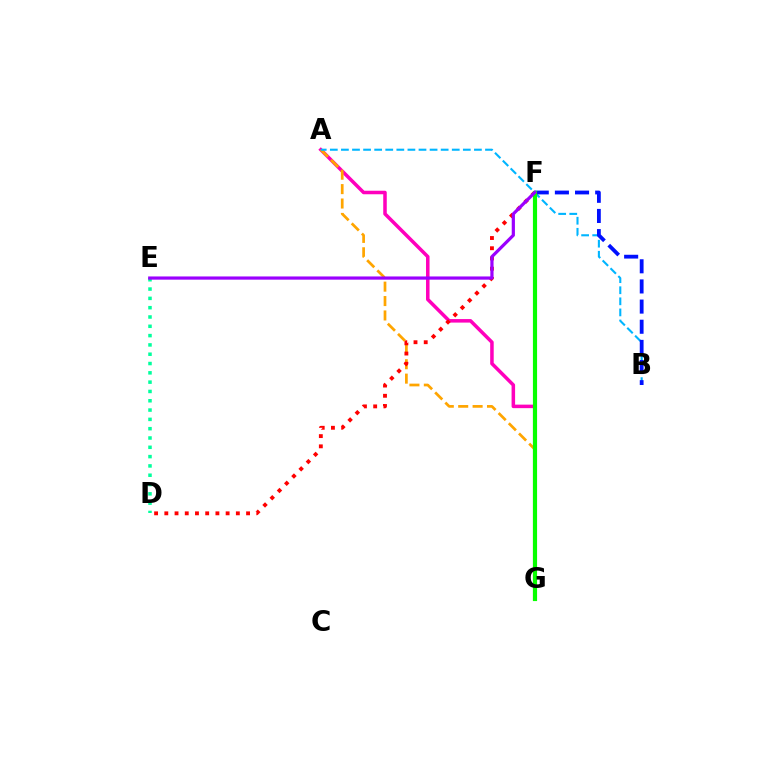{('D', 'E'): [{'color': '#00ff9d', 'line_style': 'dotted', 'thickness': 2.53}], ('A', 'G'): [{'color': '#ff00bd', 'line_style': 'solid', 'thickness': 2.53}, {'color': '#ffa500', 'line_style': 'dashed', 'thickness': 1.96}], ('F', 'G'): [{'color': '#b3ff00', 'line_style': 'solid', 'thickness': 2.06}, {'color': '#08ff00', 'line_style': 'solid', 'thickness': 3.0}], ('D', 'F'): [{'color': '#ff0000', 'line_style': 'dotted', 'thickness': 2.78}], ('A', 'B'): [{'color': '#00b5ff', 'line_style': 'dashed', 'thickness': 1.51}], ('B', 'F'): [{'color': '#0010ff', 'line_style': 'dashed', 'thickness': 2.74}], ('E', 'F'): [{'color': '#9b00ff', 'line_style': 'solid', 'thickness': 2.31}]}